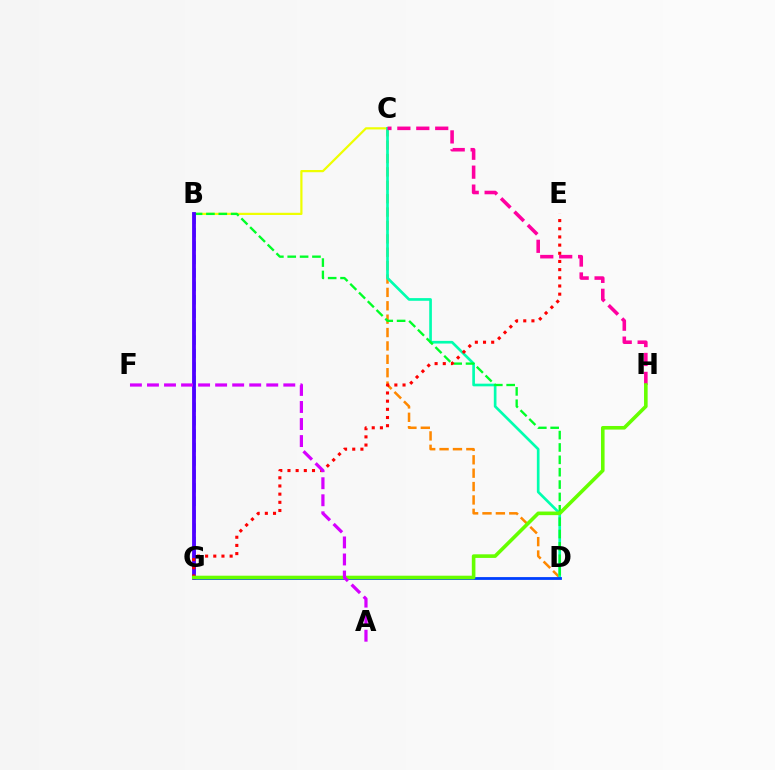{('B', 'C'): [{'color': '#eeff00', 'line_style': 'solid', 'thickness': 1.59}], ('C', 'D'): [{'color': '#ff8800', 'line_style': 'dashed', 'thickness': 1.82}, {'color': '#00ffaf', 'line_style': 'solid', 'thickness': 1.92}], ('D', 'G'): [{'color': '#003fff', 'line_style': 'solid', 'thickness': 2.02}], ('B', 'G'): [{'color': '#00c7ff', 'line_style': 'dashed', 'thickness': 1.82}, {'color': '#4f00ff', 'line_style': 'solid', 'thickness': 2.75}], ('B', 'D'): [{'color': '#00ff27', 'line_style': 'dashed', 'thickness': 1.68}], ('E', 'G'): [{'color': '#ff0000', 'line_style': 'dotted', 'thickness': 2.22}], ('C', 'H'): [{'color': '#ff00a0', 'line_style': 'dashed', 'thickness': 2.57}], ('G', 'H'): [{'color': '#66ff00', 'line_style': 'solid', 'thickness': 2.59}], ('A', 'F'): [{'color': '#d600ff', 'line_style': 'dashed', 'thickness': 2.31}]}